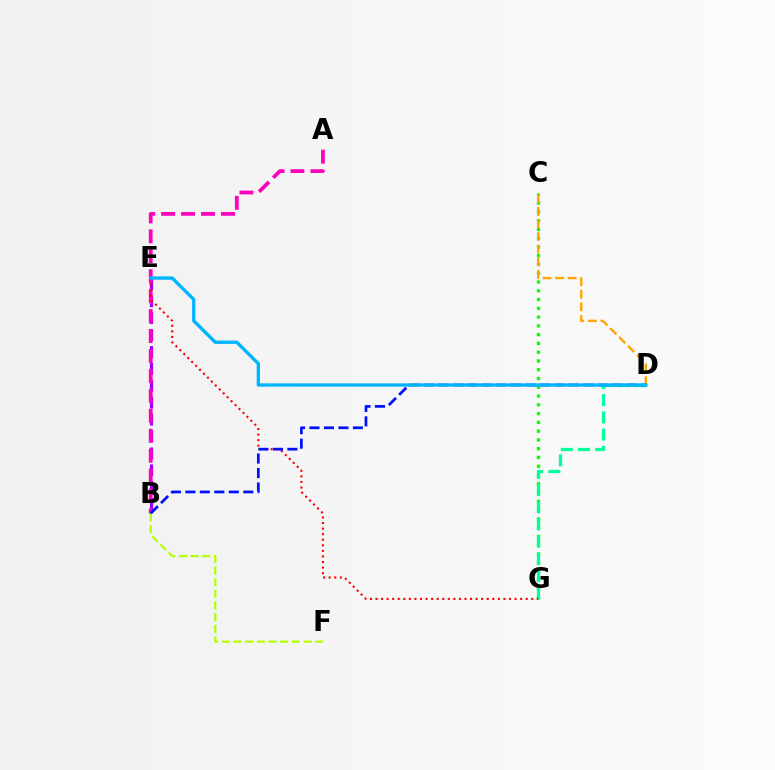{('B', 'E'): [{'color': '#9b00ff', 'line_style': 'dashed', 'thickness': 2.3}], ('B', 'F'): [{'color': '#b3ff00', 'line_style': 'dashed', 'thickness': 1.59}], ('C', 'G'): [{'color': '#08ff00', 'line_style': 'dotted', 'thickness': 2.38}], ('C', 'D'): [{'color': '#ffa500', 'line_style': 'dashed', 'thickness': 1.71}], ('A', 'B'): [{'color': '#ff00bd', 'line_style': 'dashed', 'thickness': 2.71}], ('D', 'G'): [{'color': '#00ff9d', 'line_style': 'dashed', 'thickness': 2.34}], ('E', 'G'): [{'color': '#ff0000', 'line_style': 'dotted', 'thickness': 1.51}], ('B', 'D'): [{'color': '#0010ff', 'line_style': 'dashed', 'thickness': 1.97}], ('D', 'E'): [{'color': '#00b5ff', 'line_style': 'solid', 'thickness': 2.4}]}